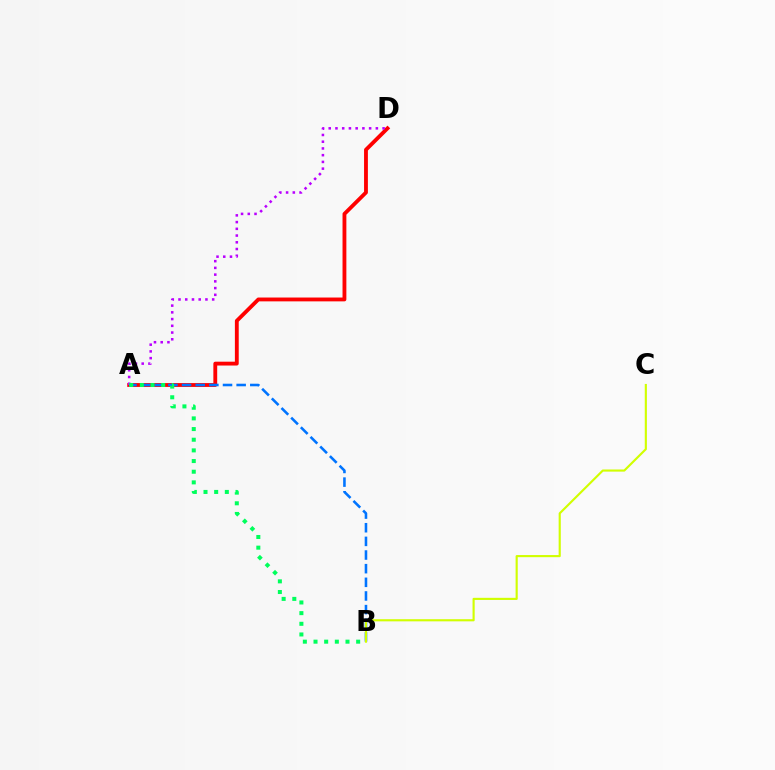{('A', 'D'): [{'color': '#ff0000', 'line_style': 'solid', 'thickness': 2.76}, {'color': '#b900ff', 'line_style': 'dotted', 'thickness': 1.83}], ('A', 'B'): [{'color': '#0074ff', 'line_style': 'dashed', 'thickness': 1.85}, {'color': '#00ff5c', 'line_style': 'dotted', 'thickness': 2.9}], ('B', 'C'): [{'color': '#d1ff00', 'line_style': 'solid', 'thickness': 1.54}]}